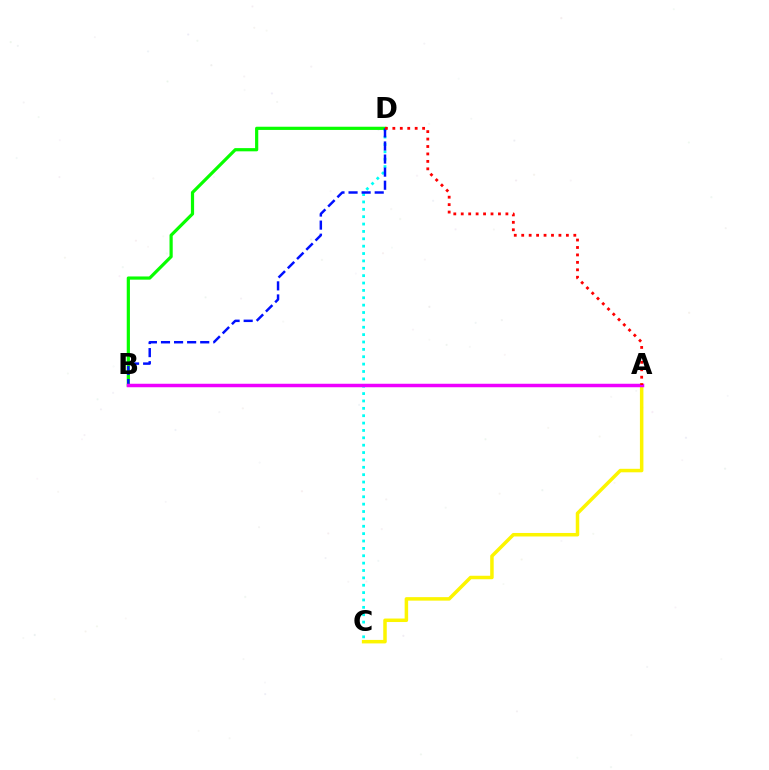{('C', 'D'): [{'color': '#00fff6', 'line_style': 'dotted', 'thickness': 2.0}], ('A', 'C'): [{'color': '#fcf500', 'line_style': 'solid', 'thickness': 2.52}], ('B', 'D'): [{'color': '#08ff00', 'line_style': 'solid', 'thickness': 2.3}, {'color': '#0010ff', 'line_style': 'dashed', 'thickness': 1.78}], ('A', 'B'): [{'color': '#ee00ff', 'line_style': 'solid', 'thickness': 2.51}], ('A', 'D'): [{'color': '#ff0000', 'line_style': 'dotted', 'thickness': 2.02}]}